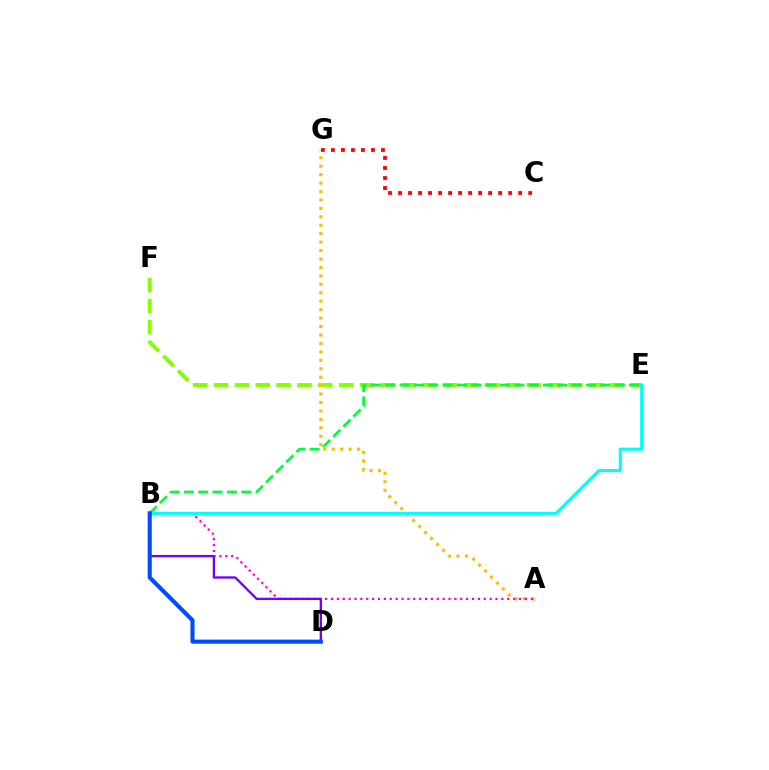{('E', 'F'): [{'color': '#84ff00', 'line_style': 'dashed', 'thickness': 2.83}], ('A', 'G'): [{'color': '#ffbd00', 'line_style': 'dotted', 'thickness': 2.29}], ('A', 'B'): [{'color': '#ff00cf', 'line_style': 'dotted', 'thickness': 1.6}], ('C', 'G'): [{'color': '#ff0000', 'line_style': 'dotted', 'thickness': 2.72}], ('B', 'E'): [{'color': '#00ff39', 'line_style': 'dashed', 'thickness': 1.95}, {'color': '#00fff6', 'line_style': 'solid', 'thickness': 2.2}], ('B', 'D'): [{'color': '#7200ff', 'line_style': 'solid', 'thickness': 1.68}, {'color': '#004bff', 'line_style': 'solid', 'thickness': 2.95}]}